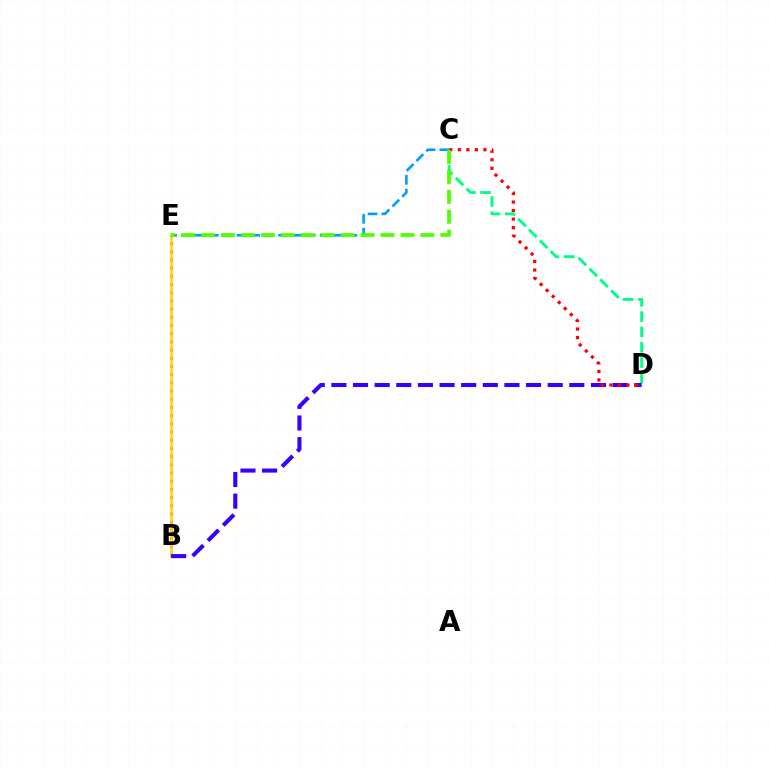{('B', 'E'): [{'color': '#ff00ed', 'line_style': 'dotted', 'thickness': 2.23}, {'color': '#ffd500', 'line_style': 'solid', 'thickness': 1.83}], ('C', 'D'): [{'color': '#00ff86', 'line_style': 'dashed', 'thickness': 2.08}, {'color': '#ff0000', 'line_style': 'dotted', 'thickness': 2.32}], ('B', 'D'): [{'color': '#3700ff', 'line_style': 'dashed', 'thickness': 2.94}], ('C', 'E'): [{'color': '#009eff', 'line_style': 'dashed', 'thickness': 1.88}, {'color': '#4fff00', 'line_style': 'dashed', 'thickness': 2.71}]}